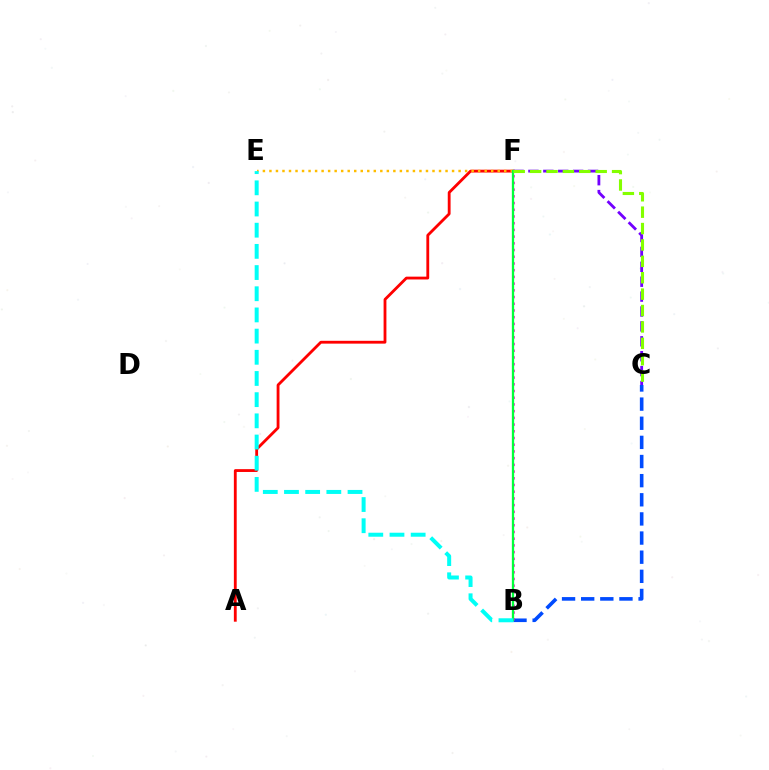{('B', 'C'): [{'color': '#004bff', 'line_style': 'dashed', 'thickness': 2.6}], ('A', 'F'): [{'color': '#ff0000', 'line_style': 'solid', 'thickness': 2.03}], ('E', 'F'): [{'color': '#ffbd00', 'line_style': 'dotted', 'thickness': 1.77}], ('B', 'F'): [{'color': '#ff00cf', 'line_style': 'dotted', 'thickness': 1.82}, {'color': '#00ff39', 'line_style': 'solid', 'thickness': 1.65}], ('C', 'F'): [{'color': '#7200ff', 'line_style': 'dashed', 'thickness': 2.02}, {'color': '#84ff00', 'line_style': 'dashed', 'thickness': 2.23}], ('B', 'E'): [{'color': '#00fff6', 'line_style': 'dashed', 'thickness': 2.88}]}